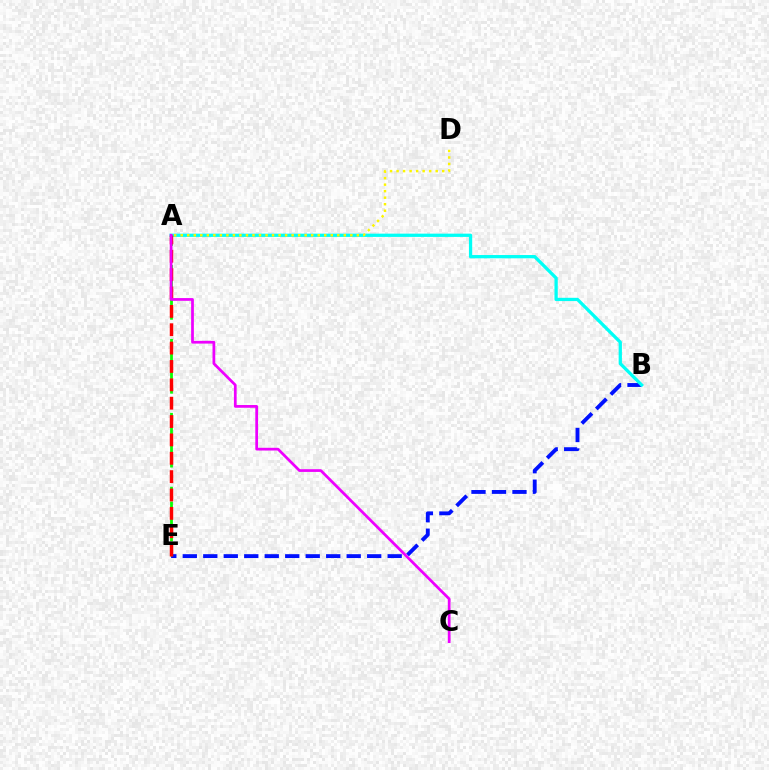{('B', 'E'): [{'color': '#0010ff', 'line_style': 'dashed', 'thickness': 2.78}], ('A', 'E'): [{'color': '#08ff00', 'line_style': 'dashed', 'thickness': 2.01}, {'color': '#ff0000', 'line_style': 'dashed', 'thickness': 2.49}], ('A', 'B'): [{'color': '#00fff6', 'line_style': 'solid', 'thickness': 2.35}], ('A', 'C'): [{'color': '#ee00ff', 'line_style': 'solid', 'thickness': 1.97}], ('A', 'D'): [{'color': '#fcf500', 'line_style': 'dotted', 'thickness': 1.77}]}